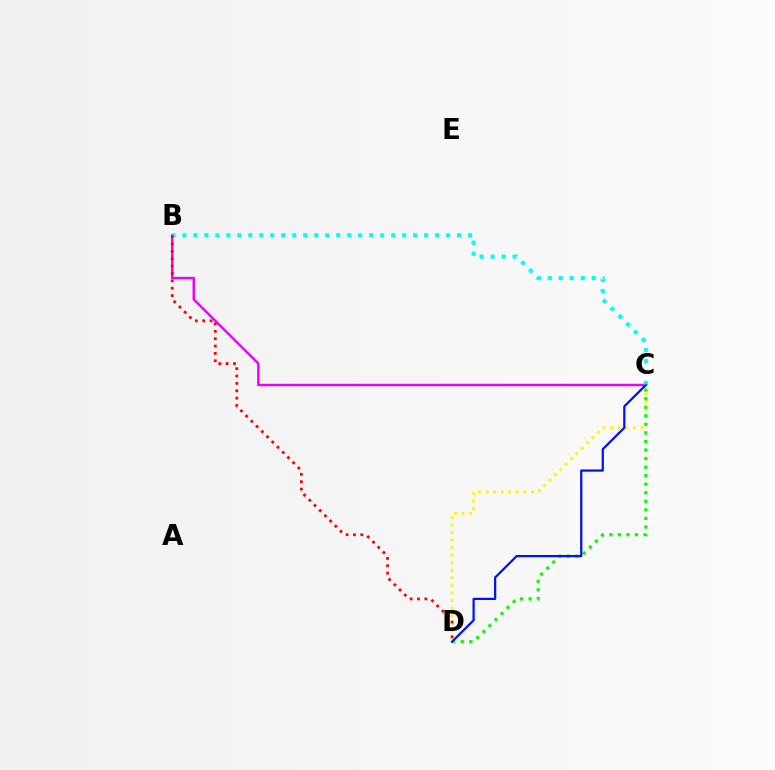{('B', 'C'): [{'color': '#ee00ff', 'line_style': 'solid', 'thickness': 1.75}, {'color': '#00fff6', 'line_style': 'dotted', 'thickness': 2.99}], ('C', 'D'): [{'color': '#fcf500', 'line_style': 'dotted', 'thickness': 2.05}, {'color': '#08ff00', 'line_style': 'dotted', 'thickness': 2.32}, {'color': '#0010ff', 'line_style': 'solid', 'thickness': 1.61}], ('B', 'D'): [{'color': '#ff0000', 'line_style': 'dotted', 'thickness': 2.0}]}